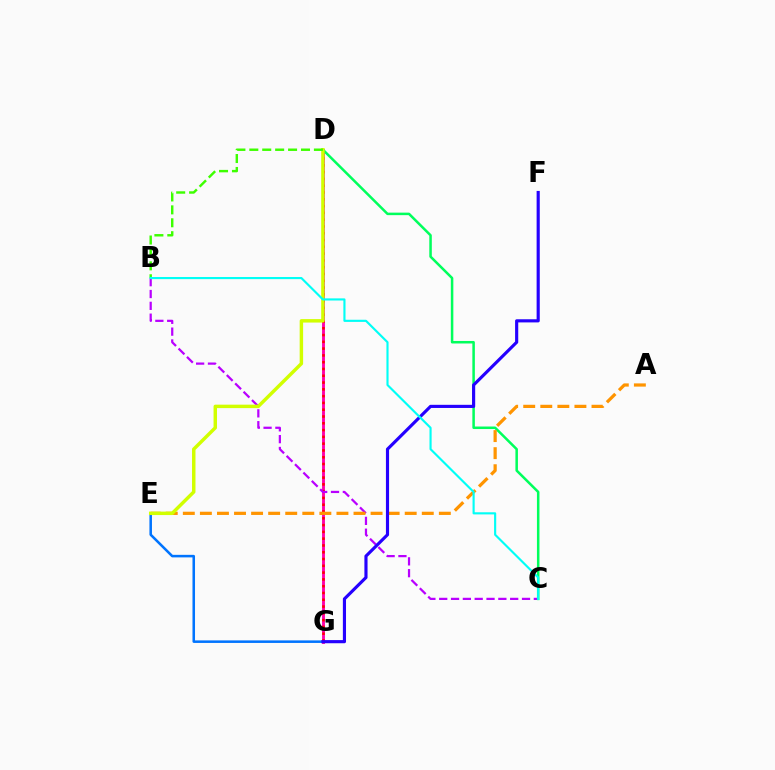{('E', 'G'): [{'color': '#0074ff', 'line_style': 'solid', 'thickness': 1.83}], ('D', 'G'): [{'color': '#ff00ac', 'line_style': 'solid', 'thickness': 2.07}, {'color': '#ff0000', 'line_style': 'dotted', 'thickness': 1.84}], ('B', 'C'): [{'color': '#b900ff', 'line_style': 'dashed', 'thickness': 1.61}, {'color': '#00fff6', 'line_style': 'solid', 'thickness': 1.54}], ('C', 'D'): [{'color': '#00ff5c', 'line_style': 'solid', 'thickness': 1.81}], ('A', 'E'): [{'color': '#ff9400', 'line_style': 'dashed', 'thickness': 2.32}], ('D', 'E'): [{'color': '#d1ff00', 'line_style': 'solid', 'thickness': 2.48}], ('F', 'G'): [{'color': '#2500ff', 'line_style': 'solid', 'thickness': 2.26}], ('B', 'D'): [{'color': '#3dff00', 'line_style': 'dashed', 'thickness': 1.75}]}